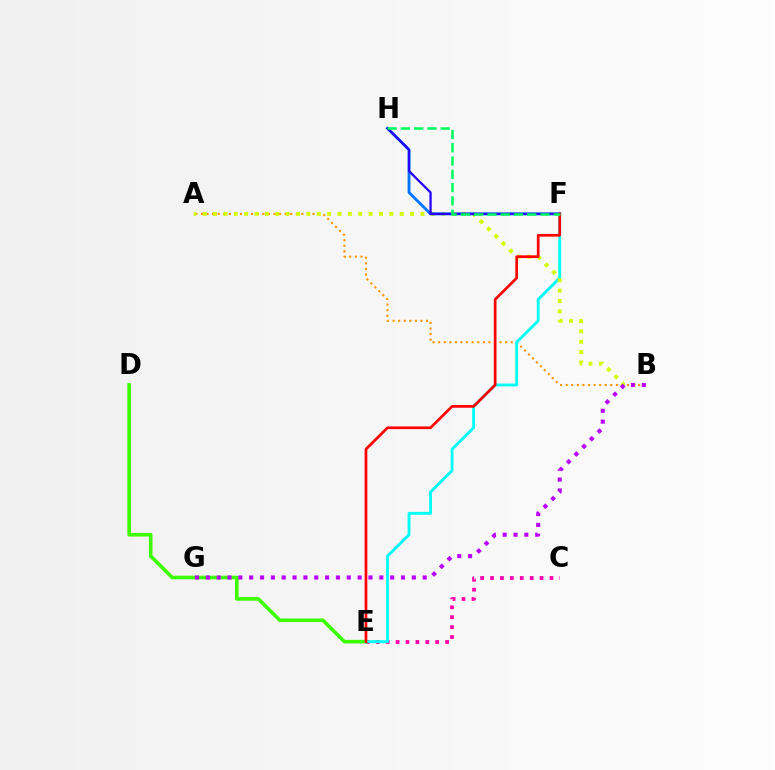{('C', 'E'): [{'color': '#ff00ac', 'line_style': 'dotted', 'thickness': 2.69}], ('A', 'B'): [{'color': '#ff9400', 'line_style': 'dotted', 'thickness': 1.52}, {'color': '#d1ff00', 'line_style': 'dotted', 'thickness': 2.82}], ('D', 'E'): [{'color': '#3dff00', 'line_style': 'solid', 'thickness': 2.59}], ('E', 'F'): [{'color': '#00fff6', 'line_style': 'solid', 'thickness': 2.05}, {'color': '#ff0000', 'line_style': 'solid', 'thickness': 1.94}], ('F', 'H'): [{'color': '#0074ff', 'line_style': 'solid', 'thickness': 2.05}, {'color': '#2500ff', 'line_style': 'solid', 'thickness': 1.64}, {'color': '#00ff5c', 'line_style': 'dashed', 'thickness': 1.8}], ('B', 'G'): [{'color': '#b900ff', 'line_style': 'dotted', 'thickness': 2.95}]}